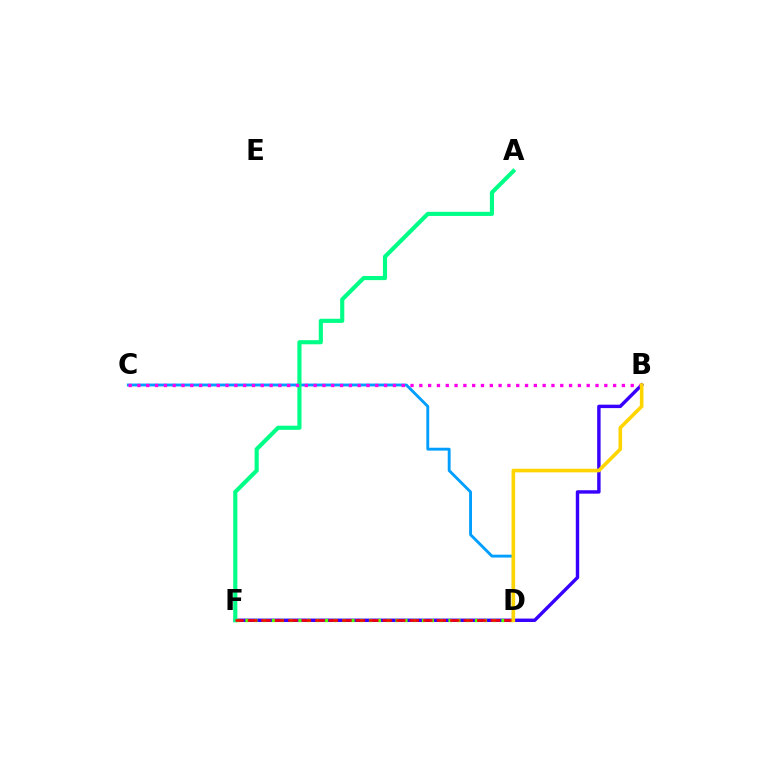{('B', 'F'): [{'color': '#3700ff', 'line_style': 'solid', 'thickness': 2.46}], ('C', 'D'): [{'color': '#009eff', 'line_style': 'solid', 'thickness': 2.06}], ('A', 'F'): [{'color': '#00ff86', 'line_style': 'solid', 'thickness': 2.98}], ('B', 'C'): [{'color': '#ff00ed', 'line_style': 'dotted', 'thickness': 2.39}], ('D', 'F'): [{'color': '#4fff00', 'line_style': 'dotted', 'thickness': 2.4}, {'color': '#ff0000', 'line_style': 'dashed', 'thickness': 1.83}], ('B', 'D'): [{'color': '#ffd500', 'line_style': 'solid', 'thickness': 2.6}]}